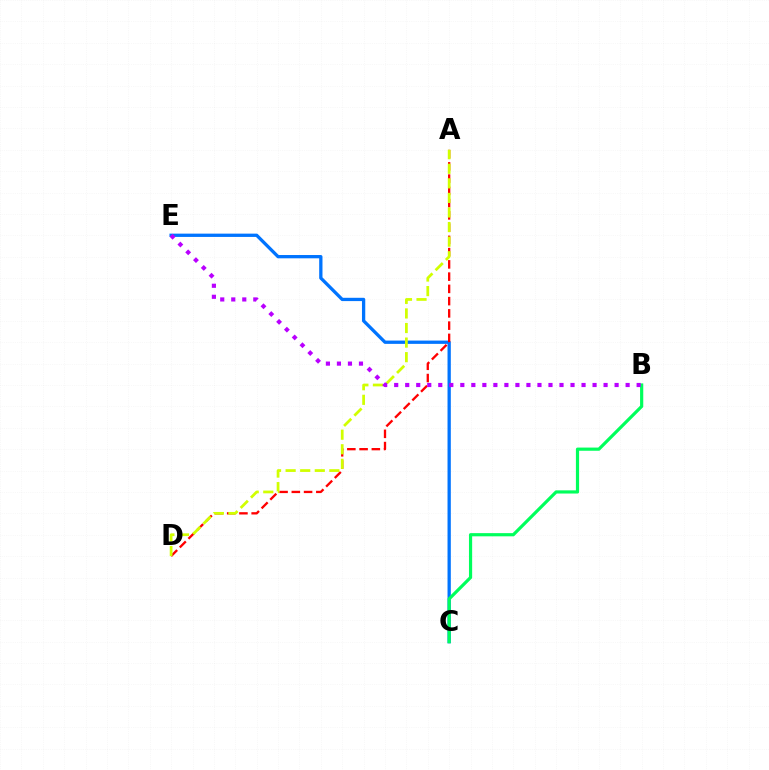{('C', 'E'): [{'color': '#0074ff', 'line_style': 'solid', 'thickness': 2.37}], ('B', 'C'): [{'color': '#00ff5c', 'line_style': 'solid', 'thickness': 2.29}], ('A', 'D'): [{'color': '#ff0000', 'line_style': 'dashed', 'thickness': 1.66}, {'color': '#d1ff00', 'line_style': 'dashed', 'thickness': 1.98}], ('B', 'E'): [{'color': '#b900ff', 'line_style': 'dotted', 'thickness': 2.99}]}